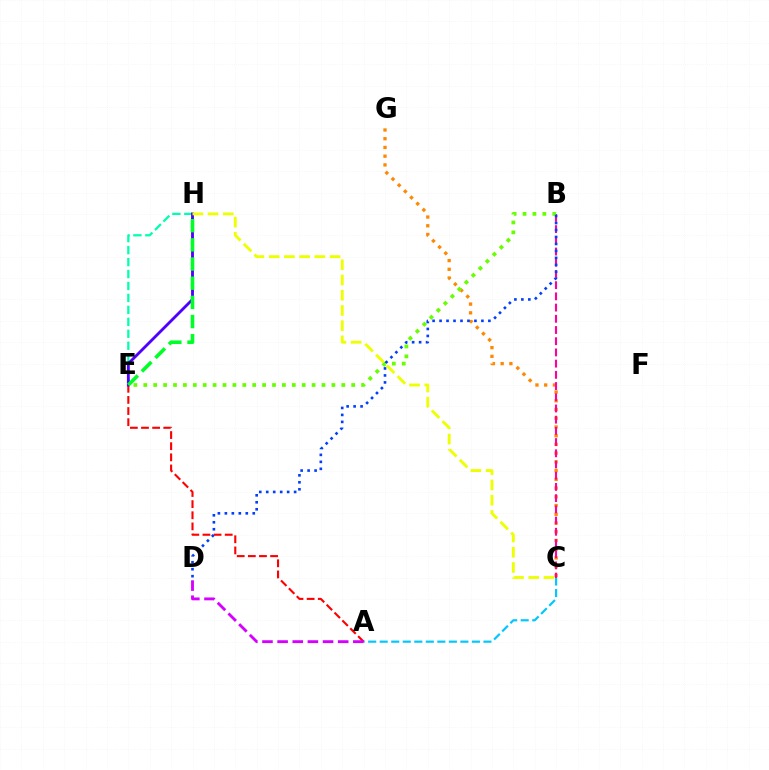{('C', 'G'): [{'color': '#ff8800', 'line_style': 'dotted', 'thickness': 2.37}], ('A', 'C'): [{'color': '#00c7ff', 'line_style': 'dashed', 'thickness': 1.57}], ('B', 'C'): [{'color': '#ff00a0', 'line_style': 'dashed', 'thickness': 1.52}], ('E', 'H'): [{'color': '#00ffaf', 'line_style': 'dashed', 'thickness': 1.62}, {'color': '#4f00ff', 'line_style': 'solid', 'thickness': 2.05}, {'color': '#00ff27', 'line_style': 'dashed', 'thickness': 2.6}], ('A', 'E'): [{'color': '#ff0000', 'line_style': 'dashed', 'thickness': 1.51}], ('B', 'E'): [{'color': '#66ff00', 'line_style': 'dotted', 'thickness': 2.69}], ('B', 'D'): [{'color': '#003fff', 'line_style': 'dotted', 'thickness': 1.89}], ('A', 'D'): [{'color': '#d600ff', 'line_style': 'dashed', 'thickness': 2.06}], ('C', 'H'): [{'color': '#eeff00', 'line_style': 'dashed', 'thickness': 2.07}]}